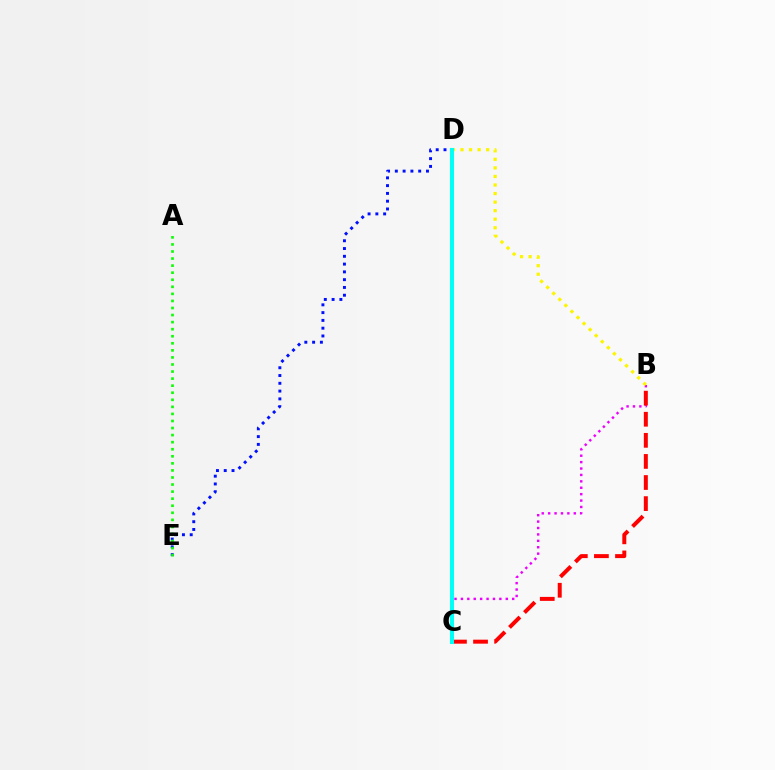{('B', 'C'): [{'color': '#ee00ff', 'line_style': 'dotted', 'thickness': 1.74}, {'color': '#ff0000', 'line_style': 'dashed', 'thickness': 2.87}], ('D', 'E'): [{'color': '#0010ff', 'line_style': 'dotted', 'thickness': 2.11}], ('B', 'D'): [{'color': '#fcf500', 'line_style': 'dotted', 'thickness': 2.32}], ('C', 'D'): [{'color': '#00fff6', 'line_style': 'solid', 'thickness': 2.91}], ('A', 'E'): [{'color': '#08ff00', 'line_style': 'dotted', 'thickness': 1.92}]}